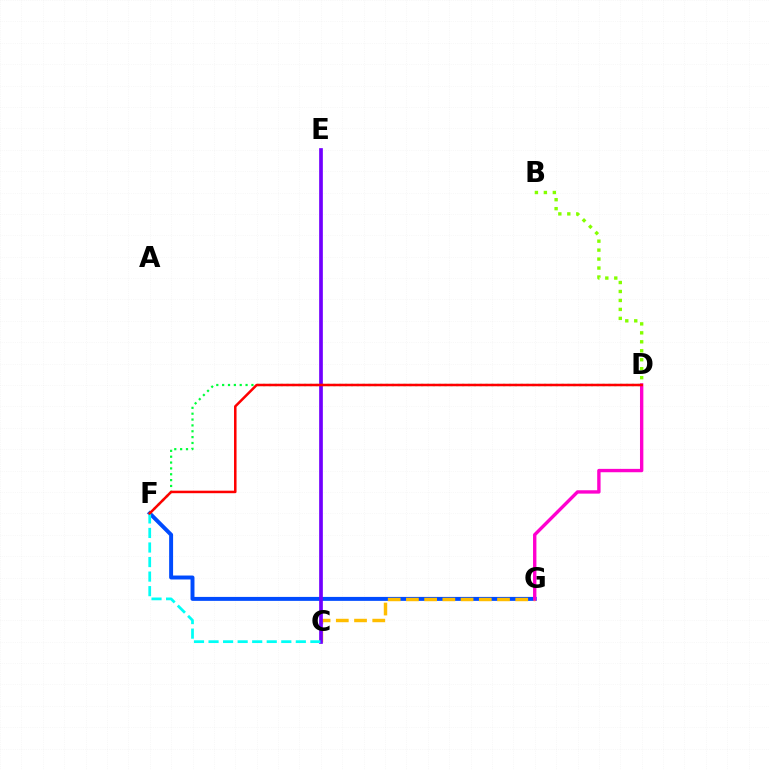{('F', 'G'): [{'color': '#004bff', 'line_style': 'solid', 'thickness': 2.84}], ('C', 'G'): [{'color': '#ffbd00', 'line_style': 'dashed', 'thickness': 2.48}], ('D', 'F'): [{'color': '#00ff39', 'line_style': 'dotted', 'thickness': 1.59}, {'color': '#ff0000', 'line_style': 'solid', 'thickness': 1.81}], ('C', 'E'): [{'color': '#7200ff', 'line_style': 'solid', 'thickness': 2.66}], ('C', 'F'): [{'color': '#00fff6', 'line_style': 'dashed', 'thickness': 1.98}], ('B', 'D'): [{'color': '#84ff00', 'line_style': 'dotted', 'thickness': 2.44}], ('D', 'G'): [{'color': '#ff00cf', 'line_style': 'solid', 'thickness': 2.43}]}